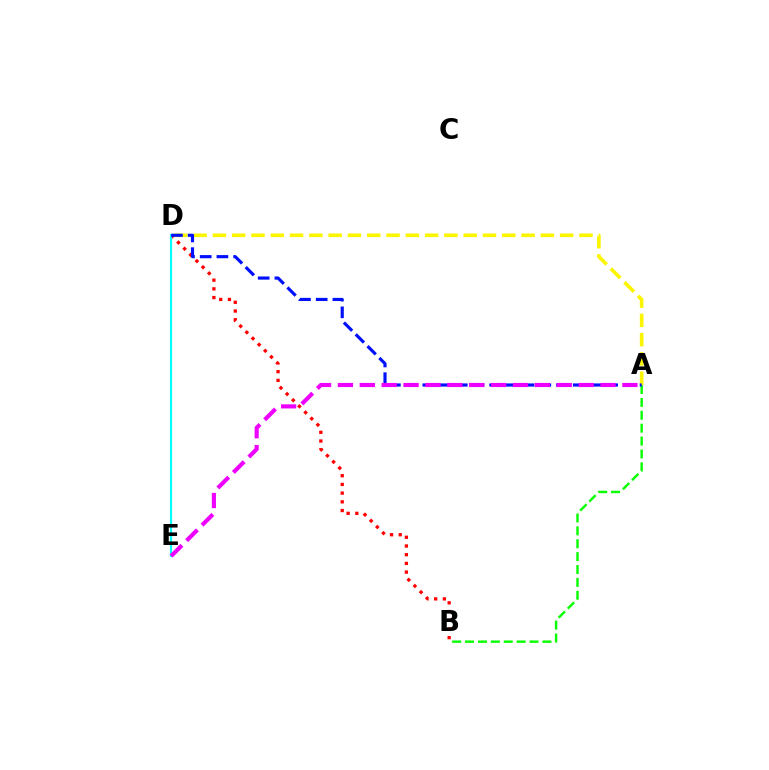{('A', 'B'): [{'color': '#08ff00', 'line_style': 'dashed', 'thickness': 1.75}], ('A', 'D'): [{'color': '#fcf500', 'line_style': 'dashed', 'thickness': 2.62}, {'color': '#0010ff', 'line_style': 'dashed', 'thickness': 2.27}], ('B', 'D'): [{'color': '#ff0000', 'line_style': 'dotted', 'thickness': 2.37}], ('D', 'E'): [{'color': '#00fff6', 'line_style': 'solid', 'thickness': 1.54}], ('A', 'E'): [{'color': '#ee00ff', 'line_style': 'dashed', 'thickness': 2.97}]}